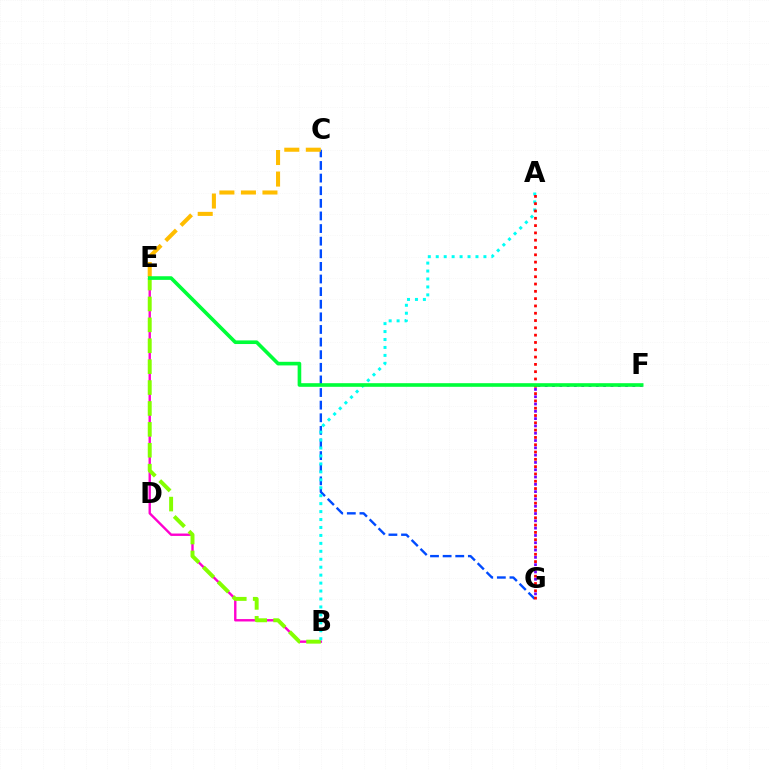{('C', 'G'): [{'color': '#004bff', 'line_style': 'dashed', 'thickness': 1.71}], ('B', 'E'): [{'color': '#ff00cf', 'line_style': 'solid', 'thickness': 1.72}, {'color': '#84ff00', 'line_style': 'dashed', 'thickness': 2.84}], ('A', 'B'): [{'color': '#00fff6', 'line_style': 'dotted', 'thickness': 2.16}], ('A', 'G'): [{'color': '#ff0000', 'line_style': 'dotted', 'thickness': 1.98}], ('C', 'E'): [{'color': '#ffbd00', 'line_style': 'dashed', 'thickness': 2.93}], ('F', 'G'): [{'color': '#7200ff', 'line_style': 'dotted', 'thickness': 1.98}], ('E', 'F'): [{'color': '#00ff39', 'line_style': 'solid', 'thickness': 2.61}]}